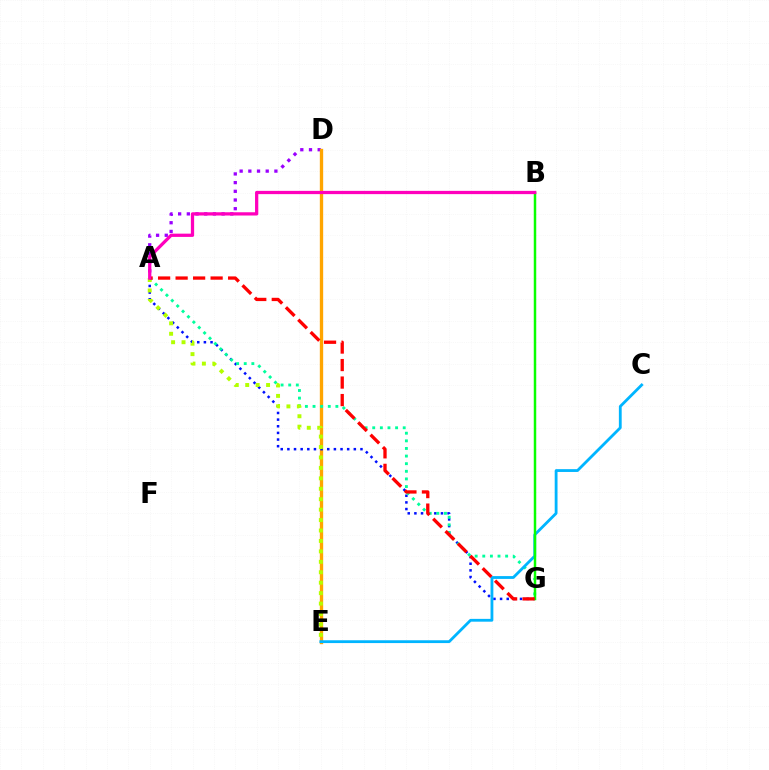{('A', 'D'): [{'color': '#9b00ff', 'line_style': 'dotted', 'thickness': 2.36}], ('D', 'E'): [{'color': '#ffa500', 'line_style': 'solid', 'thickness': 2.4}], ('A', 'G'): [{'color': '#0010ff', 'line_style': 'dotted', 'thickness': 1.81}, {'color': '#00ff9d', 'line_style': 'dotted', 'thickness': 2.07}, {'color': '#ff0000', 'line_style': 'dashed', 'thickness': 2.38}], ('A', 'E'): [{'color': '#b3ff00', 'line_style': 'dotted', 'thickness': 2.84}], ('C', 'E'): [{'color': '#00b5ff', 'line_style': 'solid', 'thickness': 2.03}], ('B', 'G'): [{'color': '#08ff00', 'line_style': 'solid', 'thickness': 1.78}], ('A', 'B'): [{'color': '#ff00bd', 'line_style': 'solid', 'thickness': 2.34}]}